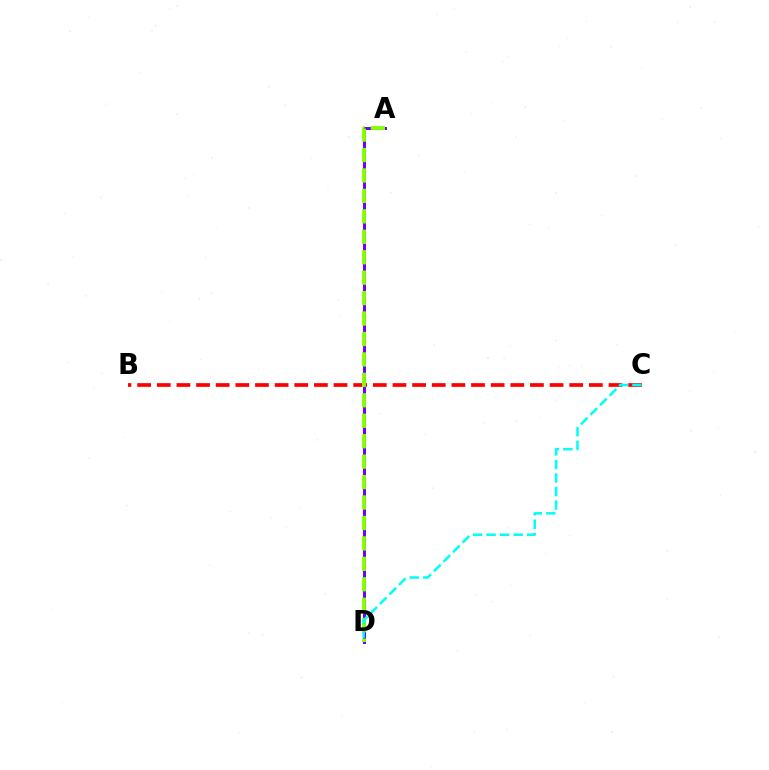{('B', 'C'): [{'color': '#ff0000', 'line_style': 'dashed', 'thickness': 2.67}], ('A', 'D'): [{'color': '#7200ff', 'line_style': 'solid', 'thickness': 2.18}, {'color': '#84ff00', 'line_style': 'dashed', 'thickness': 2.78}], ('C', 'D'): [{'color': '#00fff6', 'line_style': 'dashed', 'thickness': 1.84}]}